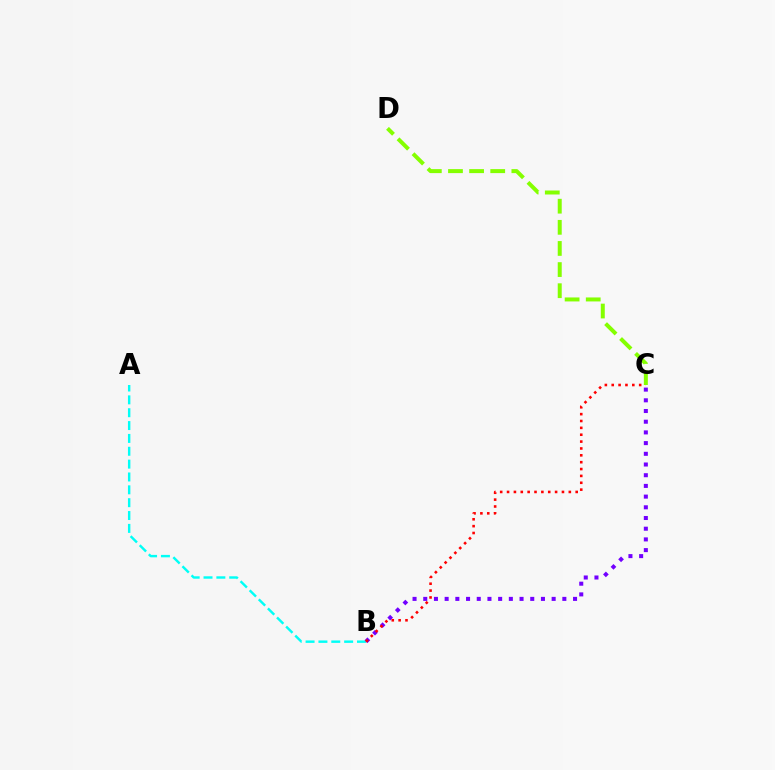{('A', 'B'): [{'color': '#00fff6', 'line_style': 'dashed', 'thickness': 1.75}], ('B', 'C'): [{'color': '#7200ff', 'line_style': 'dotted', 'thickness': 2.91}, {'color': '#ff0000', 'line_style': 'dotted', 'thickness': 1.86}], ('C', 'D'): [{'color': '#84ff00', 'line_style': 'dashed', 'thickness': 2.87}]}